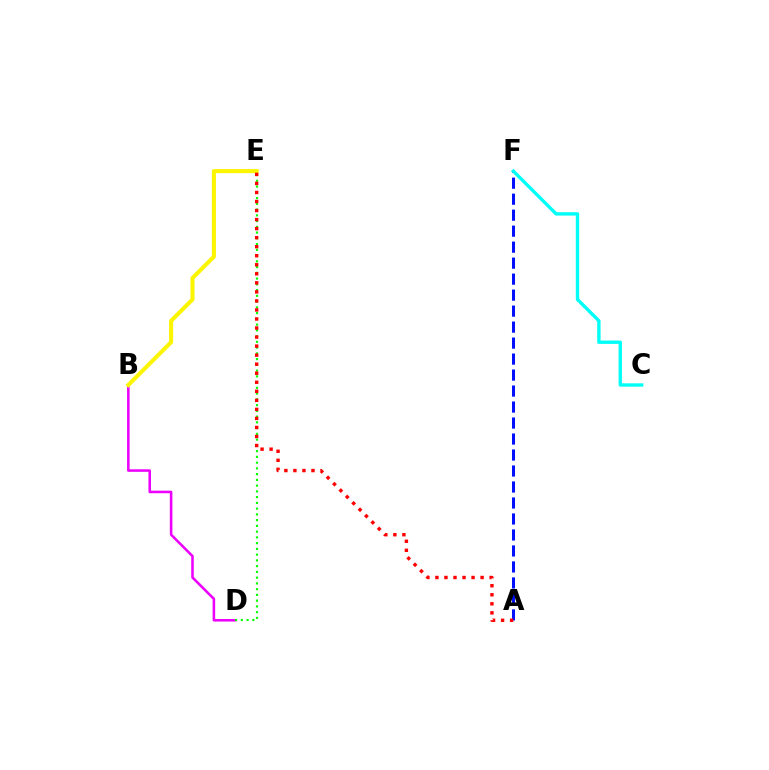{('A', 'F'): [{'color': '#0010ff', 'line_style': 'dashed', 'thickness': 2.17}], ('B', 'D'): [{'color': '#ee00ff', 'line_style': 'solid', 'thickness': 1.84}], ('D', 'E'): [{'color': '#08ff00', 'line_style': 'dotted', 'thickness': 1.56}], ('C', 'F'): [{'color': '#00fff6', 'line_style': 'solid', 'thickness': 2.42}], ('B', 'E'): [{'color': '#fcf500', 'line_style': 'solid', 'thickness': 2.92}], ('A', 'E'): [{'color': '#ff0000', 'line_style': 'dotted', 'thickness': 2.46}]}